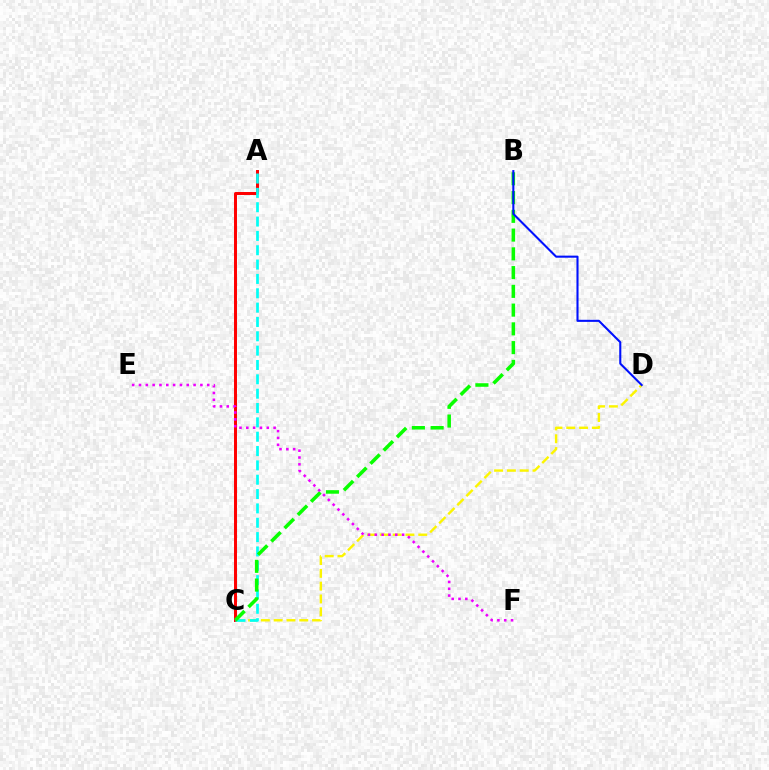{('C', 'D'): [{'color': '#fcf500', 'line_style': 'dashed', 'thickness': 1.74}], ('A', 'C'): [{'color': '#ff0000', 'line_style': 'solid', 'thickness': 2.15}, {'color': '#00fff6', 'line_style': 'dashed', 'thickness': 1.95}], ('B', 'C'): [{'color': '#08ff00', 'line_style': 'dashed', 'thickness': 2.55}], ('E', 'F'): [{'color': '#ee00ff', 'line_style': 'dotted', 'thickness': 1.85}], ('B', 'D'): [{'color': '#0010ff', 'line_style': 'solid', 'thickness': 1.5}]}